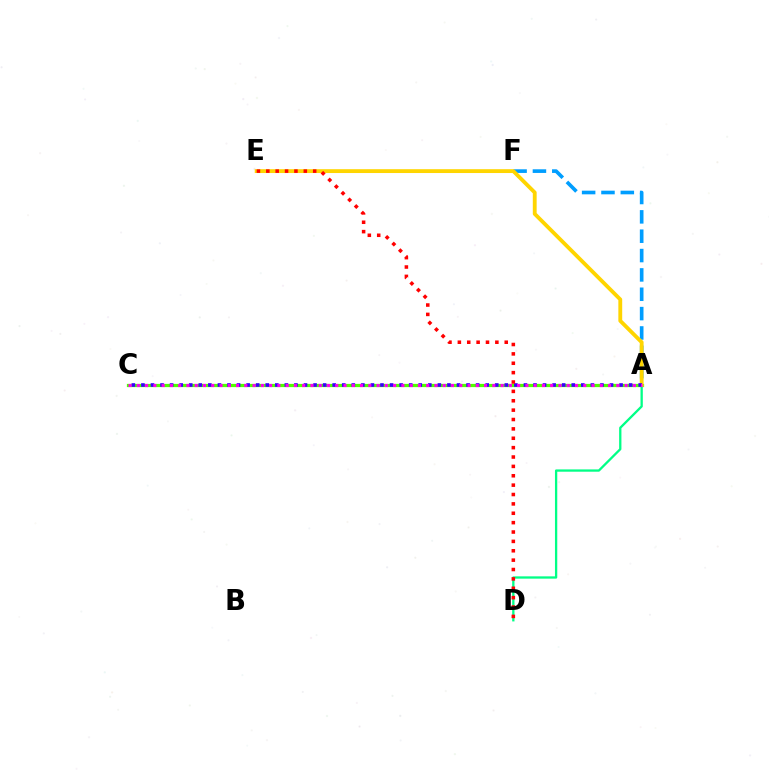{('A', 'F'): [{'color': '#009eff', 'line_style': 'dashed', 'thickness': 2.63}], ('A', 'C'): [{'color': '#4fff00', 'line_style': 'solid', 'thickness': 2.33}, {'color': '#3700ff', 'line_style': 'dotted', 'thickness': 2.6}, {'color': '#ff00ed', 'line_style': 'dotted', 'thickness': 2.25}], ('A', 'D'): [{'color': '#00ff86', 'line_style': 'solid', 'thickness': 1.66}], ('A', 'E'): [{'color': '#ffd500', 'line_style': 'solid', 'thickness': 2.77}], ('D', 'E'): [{'color': '#ff0000', 'line_style': 'dotted', 'thickness': 2.55}]}